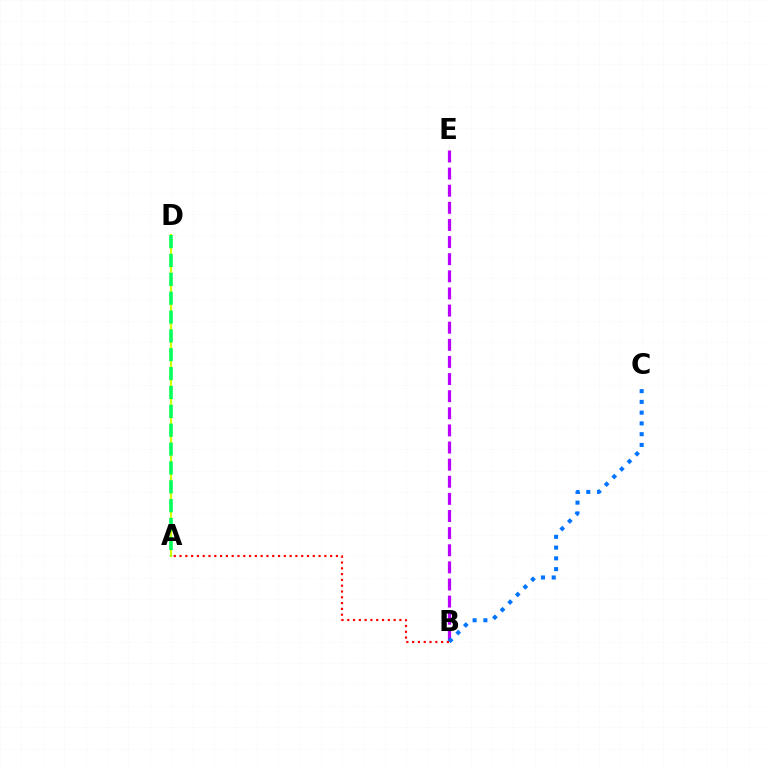{('A', 'D'): [{'color': '#d1ff00', 'line_style': 'solid', 'thickness': 1.61}, {'color': '#00ff5c', 'line_style': 'dashed', 'thickness': 2.56}], ('B', 'E'): [{'color': '#b900ff', 'line_style': 'dashed', 'thickness': 2.33}], ('B', 'C'): [{'color': '#0074ff', 'line_style': 'dotted', 'thickness': 2.92}], ('A', 'B'): [{'color': '#ff0000', 'line_style': 'dotted', 'thickness': 1.57}]}